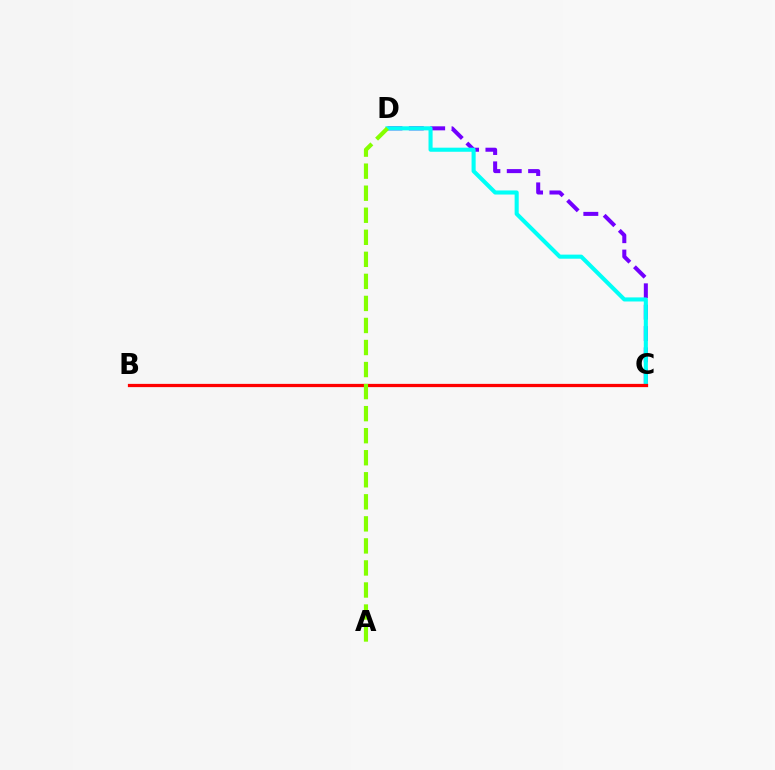{('C', 'D'): [{'color': '#7200ff', 'line_style': 'dashed', 'thickness': 2.9}, {'color': '#00fff6', 'line_style': 'solid', 'thickness': 2.94}], ('B', 'C'): [{'color': '#ff0000', 'line_style': 'solid', 'thickness': 2.34}], ('A', 'D'): [{'color': '#84ff00', 'line_style': 'dashed', 'thickness': 2.99}]}